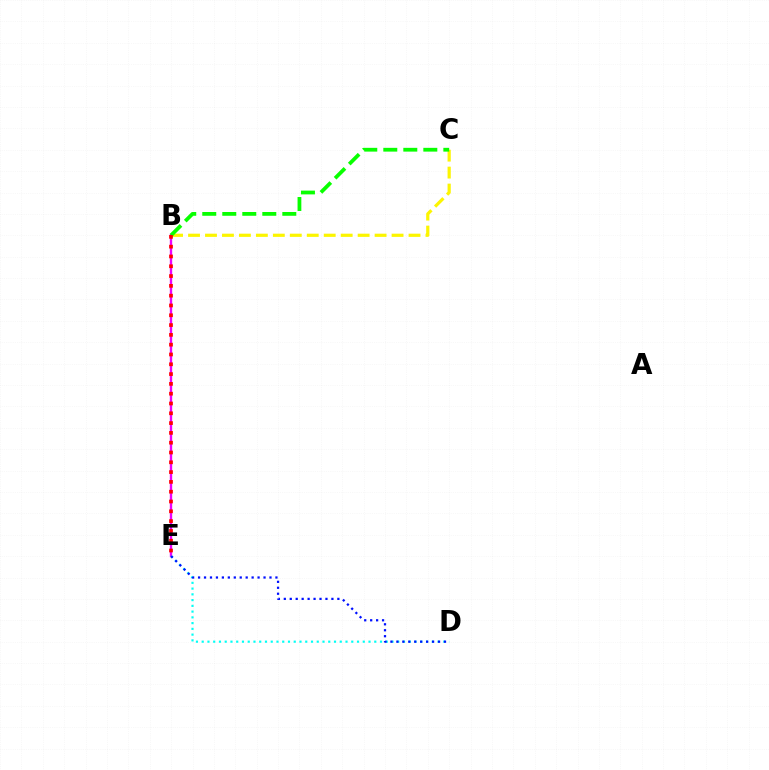{('B', 'E'): [{'color': '#ee00ff', 'line_style': 'solid', 'thickness': 1.7}, {'color': '#ff0000', 'line_style': 'dotted', 'thickness': 2.66}], ('B', 'C'): [{'color': '#fcf500', 'line_style': 'dashed', 'thickness': 2.3}, {'color': '#08ff00', 'line_style': 'dashed', 'thickness': 2.72}], ('D', 'E'): [{'color': '#00fff6', 'line_style': 'dotted', 'thickness': 1.56}, {'color': '#0010ff', 'line_style': 'dotted', 'thickness': 1.62}]}